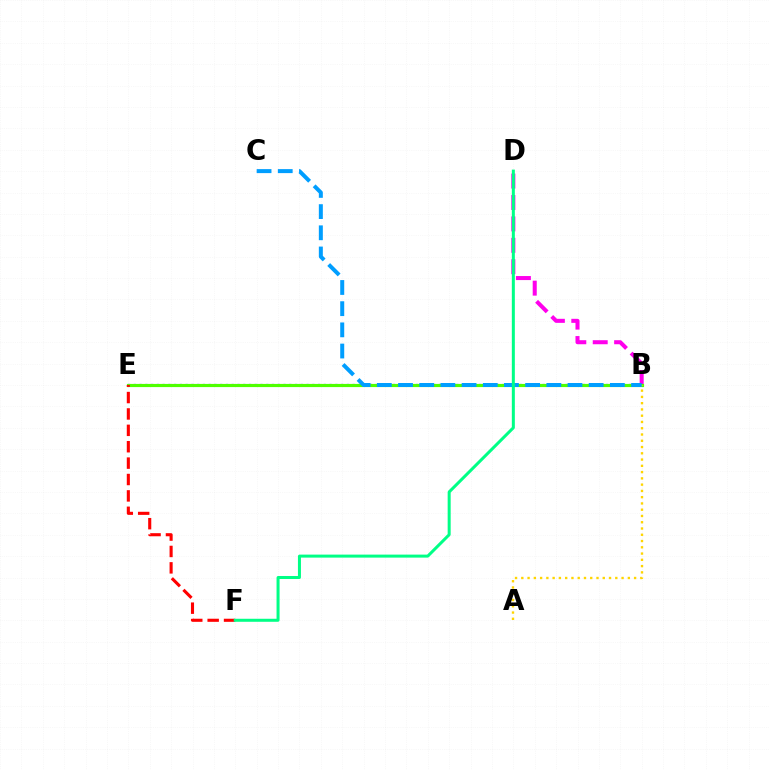{('B', 'D'): [{'color': '#ff00ed', 'line_style': 'dashed', 'thickness': 2.91}], ('B', 'E'): [{'color': '#3700ff', 'line_style': 'dotted', 'thickness': 1.56}, {'color': '#4fff00', 'line_style': 'solid', 'thickness': 2.28}], ('A', 'B'): [{'color': '#ffd500', 'line_style': 'dotted', 'thickness': 1.7}], ('B', 'C'): [{'color': '#009eff', 'line_style': 'dashed', 'thickness': 2.88}], ('E', 'F'): [{'color': '#ff0000', 'line_style': 'dashed', 'thickness': 2.23}], ('D', 'F'): [{'color': '#00ff86', 'line_style': 'solid', 'thickness': 2.17}]}